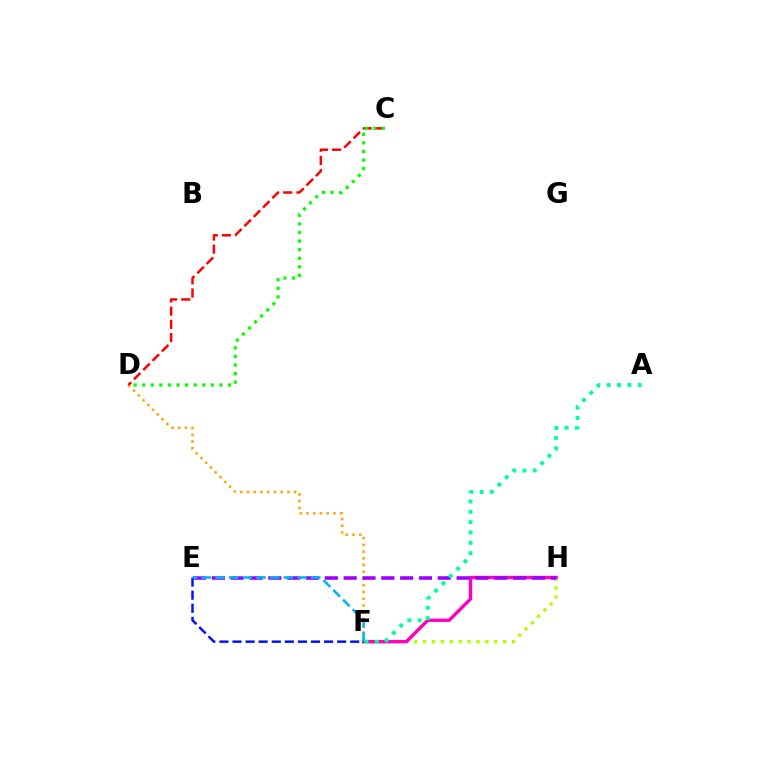{('D', 'F'): [{'color': '#ffa500', 'line_style': 'dotted', 'thickness': 1.83}], ('F', 'H'): [{'color': '#b3ff00', 'line_style': 'dotted', 'thickness': 2.42}, {'color': '#ff00bd', 'line_style': 'solid', 'thickness': 2.45}], ('E', 'F'): [{'color': '#0010ff', 'line_style': 'dashed', 'thickness': 1.78}, {'color': '#00b5ff', 'line_style': 'dashed', 'thickness': 1.86}], ('C', 'D'): [{'color': '#ff0000', 'line_style': 'dashed', 'thickness': 1.79}, {'color': '#08ff00', 'line_style': 'dotted', 'thickness': 2.33}], ('E', 'H'): [{'color': '#9b00ff', 'line_style': 'dashed', 'thickness': 2.56}], ('A', 'F'): [{'color': '#00ff9d', 'line_style': 'dotted', 'thickness': 2.81}]}